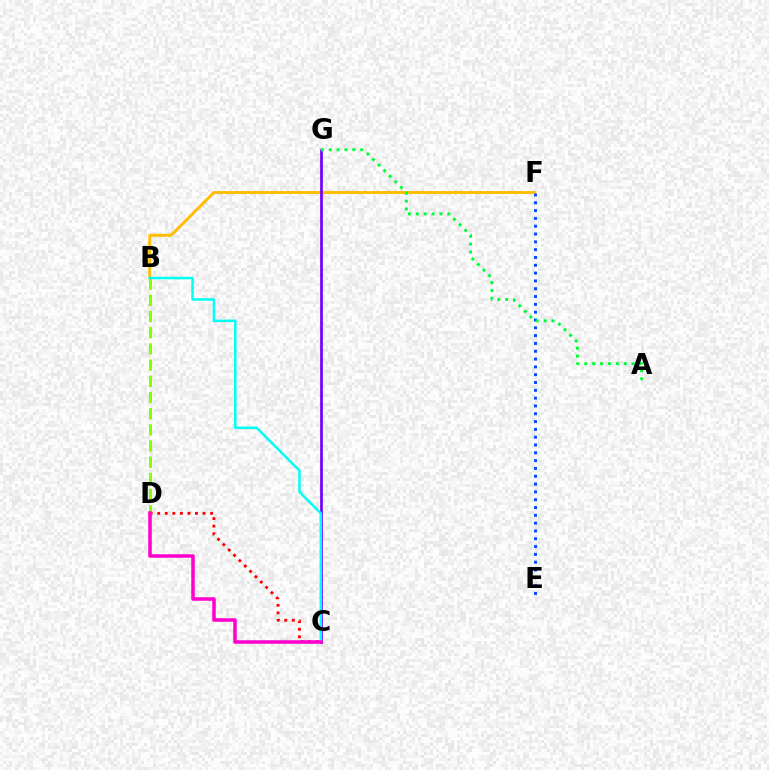{('C', 'D'): [{'color': '#ff0000', 'line_style': 'dotted', 'thickness': 2.05}, {'color': '#ff00cf', 'line_style': 'solid', 'thickness': 2.54}], ('B', 'D'): [{'color': '#84ff00', 'line_style': 'dashed', 'thickness': 2.2}], ('B', 'F'): [{'color': '#ffbd00', 'line_style': 'solid', 'thickness': 2.09}], ('C', 'G'): [{'color': '#7200ff', 'line_style': 'solid', 'thickness': 1.95}], ('E', 'F'): [{'color': '#004bff', 'line_style': 'dotted', 'thickness': 2.12}], ('A', 'G'): [{'color': '#00ff39', 'line_style': 'dotted', 'thickness': 2.14}], ('B', 'C'): [{'color': '#00fff6', 'line_style': 'solid', 'thickness': 1.79}]}